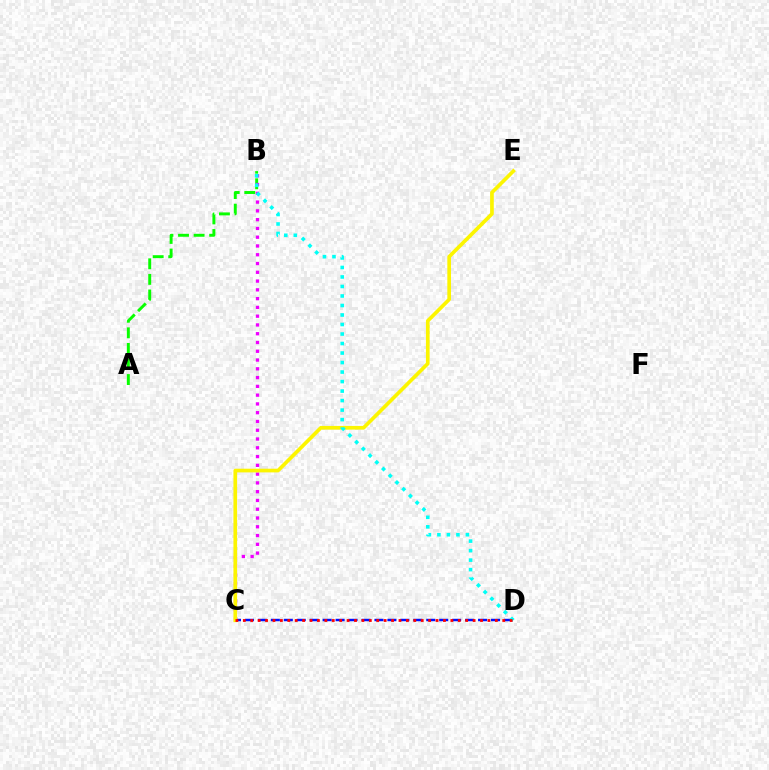{('A', 'B'): [{'color': '#08ff00', 'line_style': 'dashed', 'thickness': 2.12}], ('B', 'C'): [{'color': '#ee00ff', 'line_style': 'dotted', 'thickness': 2.38}], ('C', 'D'): [{'color': '#0010ff', 'line_style': 'dashed', 'thickness': 1.76}, {'color': '#ff0000', 'line_style': 'dotted', 'thickness': 2.01}], ('C', 'E'): [{'color': '#fcf500', 'line_style': 'solid', 'thickness': 2.65}], ('B', 'D'): [{'color': '#00fff6', 'line_style': 'dotted', 'thickness': 2.58}]}